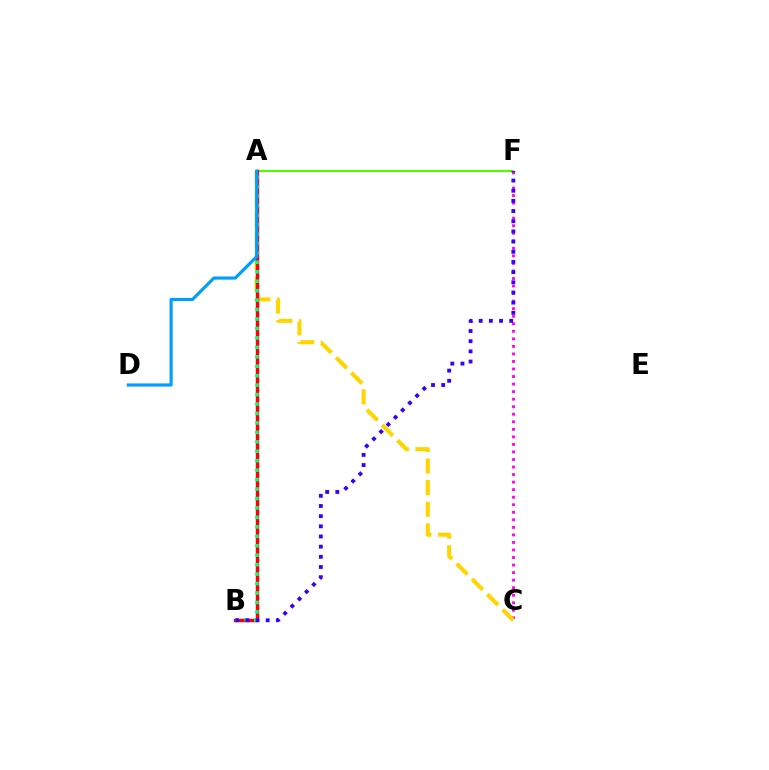{('C', 'F'): [{'color': '#ff00ed', 'line_style': 'dotted', 'thickness': 2.05}], ('A', 'C'): [{'color': '#ffd500', 'line_style': 'dashed', 'thickness': 2.94}], ('A', 'F'): [{'color': '#4fff00', 'line_style': 'solid', 'thickness': 1.51}], ('A', 'B'): [{'color': '#ff0000', 'line_style': 'solid', 'thickness': 2.46}, {'color': '#00ff86', 'line_style': 'dotted', 'thickness': 2.57}], ('A', 'D'): [{'color': '#009eff', 'line_style': 'solid', 'thickness': 2.27}], ('B', 'F'): [{'color': '#3700ff', 'line_style': 'dotted', 'thickness': 2.76}]}